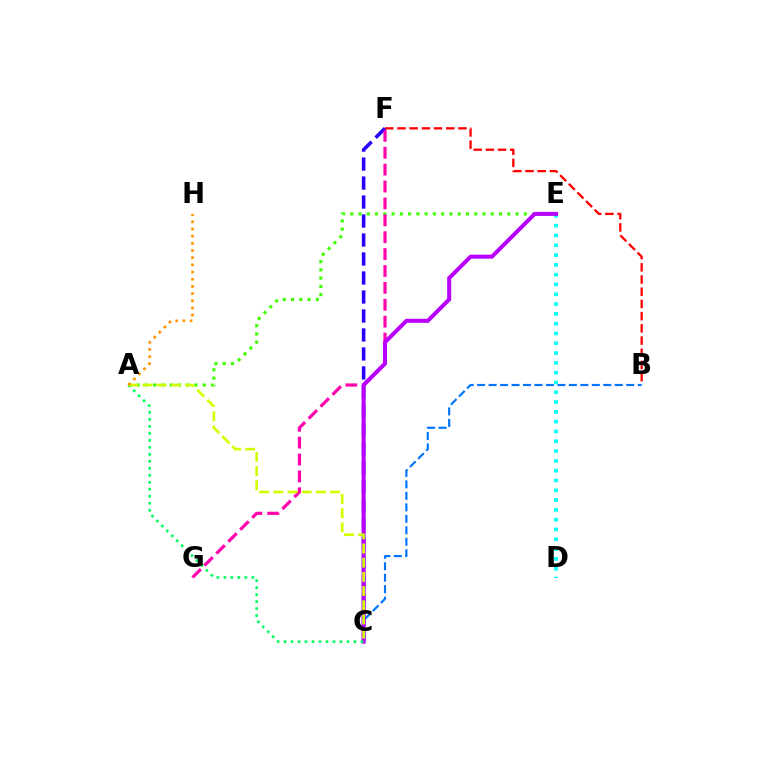{('B', 'F'): [{'color': '#ff0000', 'line_style': 'dashed', 'thickness': 1.66}], ('C', 'F'): [{'color': '#2500ff', 'line_style': 'dashed', 'thickness': 2.58}], ('B', 'C'): [{'color': '#0074ff', 'line_style': 'dashed', 'thickness': 1.56}], ('A', 'E'): [{'color': '#3dff00', 'line_style': 'dotted', 'thickness': 2.25}], ('F', 'G'): [{'color': '#ff00ac', 'line_style': 'dashed', 'thickness': 2.29}], ('D', 'E'): [{'color': '#00fff6', 'line_style': 'dotted', 'thickness': 2.66}], ('C', 'E'): [{'color': '#b900ff', 'line_style': 'solid', 'thickness': 2.9}], ('A', 'C'): [{'color': '#00ff5c', 'line_style': 'dotted', 'thickness': 1.9}, {'color': '#d1ff00', 'line_style': 'dashed', 'thickness': 1.93}], ('A', 'H'): [{'color': '#ff9400', 'line_style': 'dotted', 'thickness': 1.95}]}